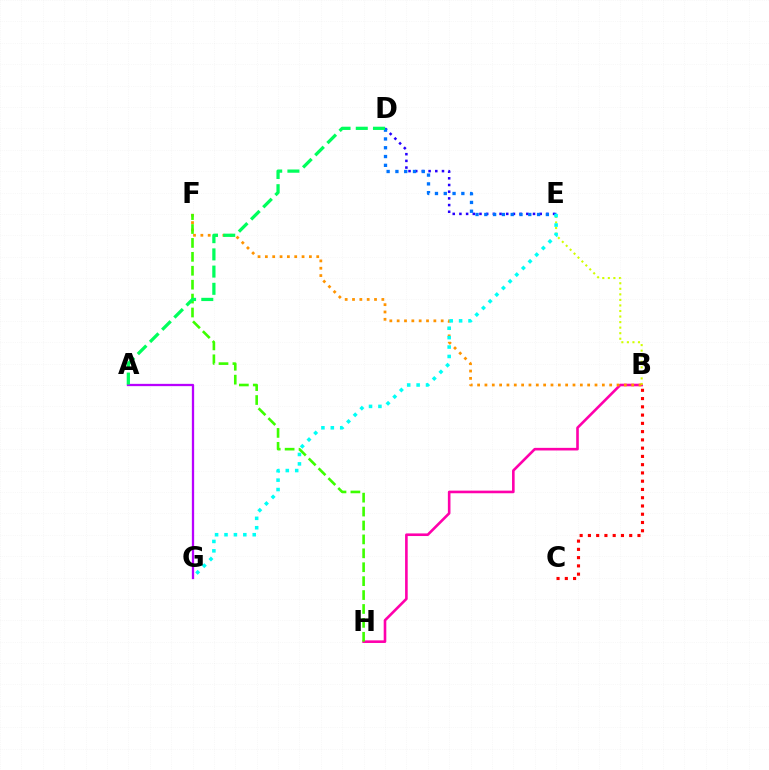{('B', 'H'): [{'color': '#ff00ac', 'line_style': 'solid', 'thickness': 1.88}], ('B', 'E'): [{'color': '#d1ff00', 'line_style': 'dotted', 'thickness': 1.51}], ('B', 'F'): [{'color': '#ff9400', 'line_style': 'dotted', 'thickness': 1.99}], ('B', 'C'): [{'color': '#ff0000', 'line_style': 'dotted', 'thickness': 2.24}], ('F', 'H'): [{'color': '#3dff00', 'line_style': 'dashed', 'thickness': 1.89}], ('D', 'E'): [{'color': '#2500ff', 'line_style': 'dotted', 'thickness': 1.82}, {'color': '#0074ff', 'line_style': 'dotted', 'thickness': 2.39}], ('E', 'G'): [{'color': '#00fff6', 'line_style': 'dotted', 'thickness': 2.56}], ('A', 'G'): [{'color': '#b900ff', 'line_style': 'solid', 'thickness': 1.65}], ('A', 'D'): [{'color': '#00ff5c', 'line_style': 'dashed', 'thickness': 2.34}]}